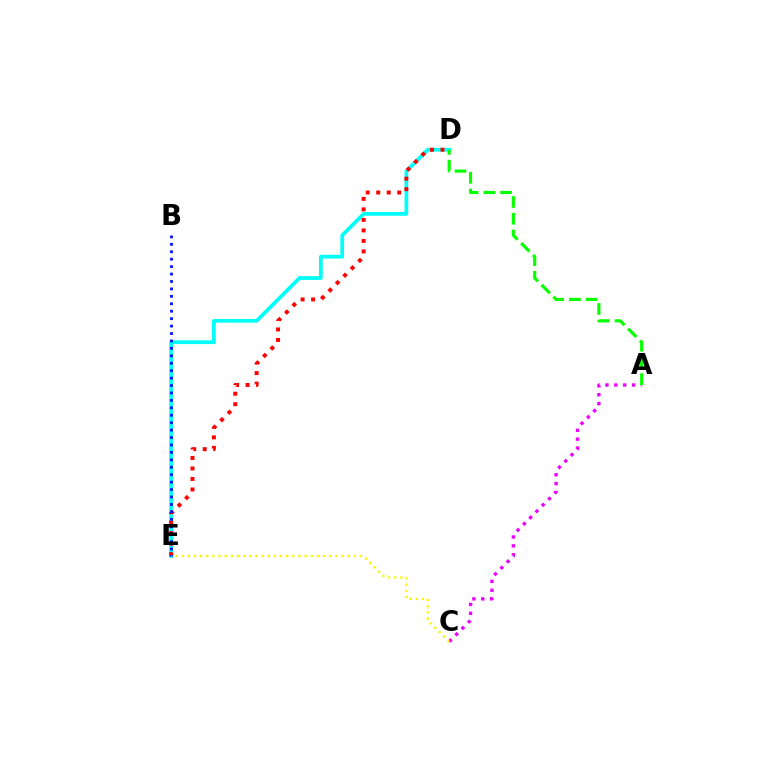{('D', 'E'): [{'color': '#00fff6', 'line_style': 'solid', 'thickness': 2.68}, {'color': '#ff0000', 'line_style': 'dotted', 'thickness': 2.85}], ('B', 'E'): [{'color': '#0010ff', 'line_style': 'dotted', 'thickness': 2.02}], ('A', 'C'): [{'color': '#ee00ff', 'line_style': 'dotted', 'thickness': 2.41}], ('C', 'E'): [{'color': '#fcf500', 'line_style': 'dotted', 'thickness': 1.67}], ('A', 'D'): [{'color': '#08ff00', 'line_style': 'dashed', 'thickness': 2.27}]}